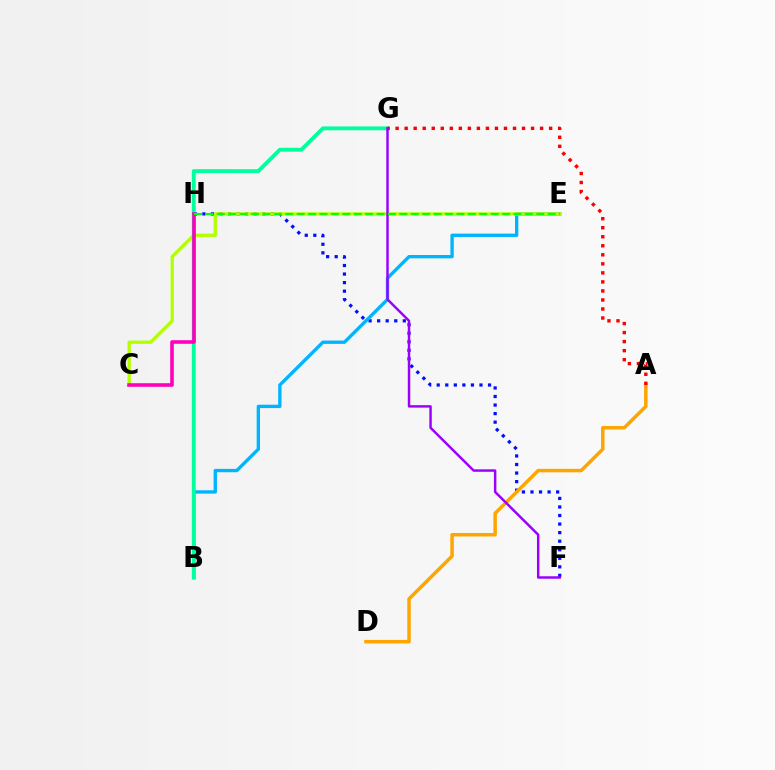{('F', 'H'): [{'color': '#0010ff', 'line_style': 'dotted', 'thickness': 2.32}], ('B', 'E'): [{'color': '#00b5ff', 'line_style': 'solid', 'thickness': 2.42}], ('C', 'E'): [{'color': '#b3ff00', 'line_style': 'solid', 'thickness': 2.38}], ('A', 'D'): [{'color': '#ffa500', 'line_style': 'solid', 'thickness': 2.51}], ('B', 'G'): [{'color': '#00ff9d', 'line_style': 'solid', 'thickness': 2.78}], ('C', 'H'): [{'color': '#ff00bd', 'line_style': 'solid', 'thickness': 2.59}], ('A', 'G'): [{'color': '#ff0000', 'line_style': 'dotted', 'thickness': 2.45}], ('F', 'G'): [{'color': '#9b00ff', 'line_style': 'solid', 'thickness': 1.77}], ('E', 'H'): [{'color': '#08ff00', 'line_style': 'dashed', 'thickness': 1.55}]}